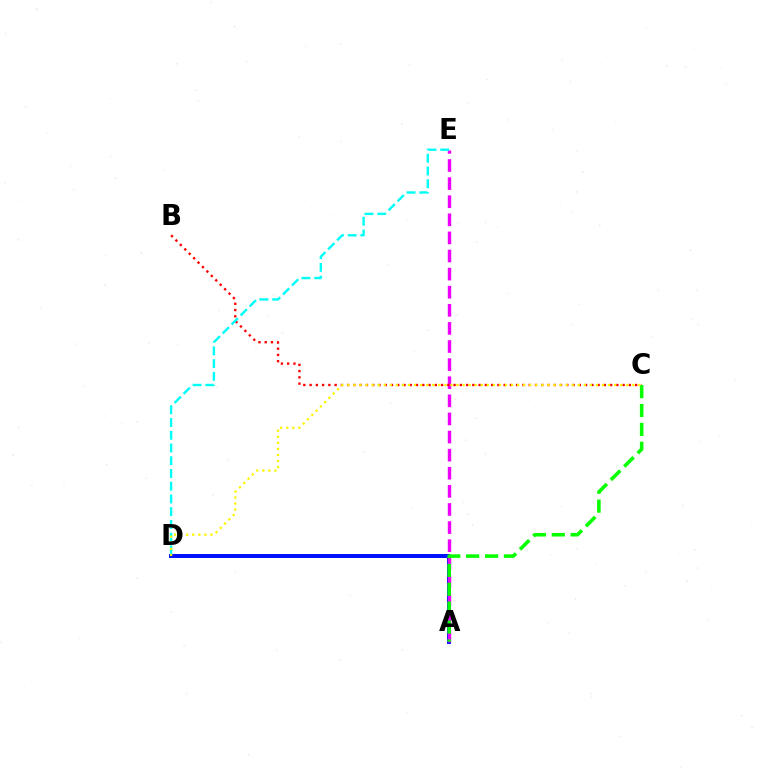{('A', 'D'): [{'color': '#0010ff', 'line_style': 'solid', 'thickness': 2.85}], ('A', 'E'): [{'color': '#ee00ff', 'line_style': 'dashed', 'thickness': 2.46}], ('B', 'C'): [{'color': '#ff0000', 'line_style': 'dotted', 'thickness': 1.7}], ('D', 'E'): [{'color': '#00fff6', 'line_style': 'dashed', 'thickness': 1.73}], ('A', 'C'): [{'color': '#08ff00', 'line_style': 'dashed', 'thickness': 2.57}], ('C', 'D'): [{'color': '#fcf500', 'line_style': 'dotted', 'thickness': 1.65}]}